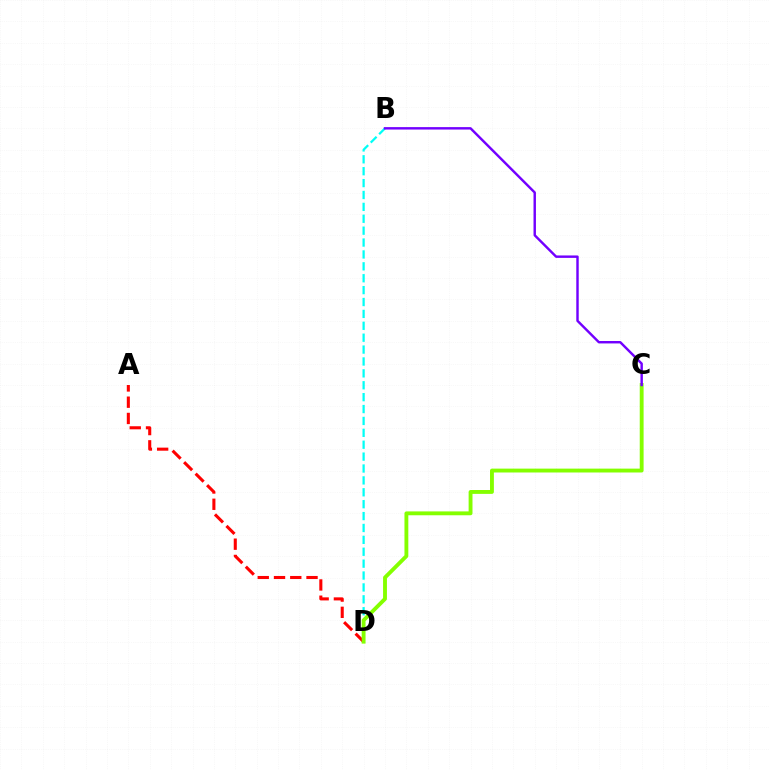{('A', 'D'): [{'color': '#ff0000', 'line_style': 'dashed', 'thickness': 2.21}], ('B', 'D'): [{'color': '#00fff6', 'line_style': 'dashed', 'thickness': 1.62}], ('C', 'D'): [{'color': '#84ff00', 'line_style': 'solid', 'thickness': 2.78}], ('B', 'C'): [{'color': '#7200ff', 'line_style': 'solid', 'thickness': 1.75}]}